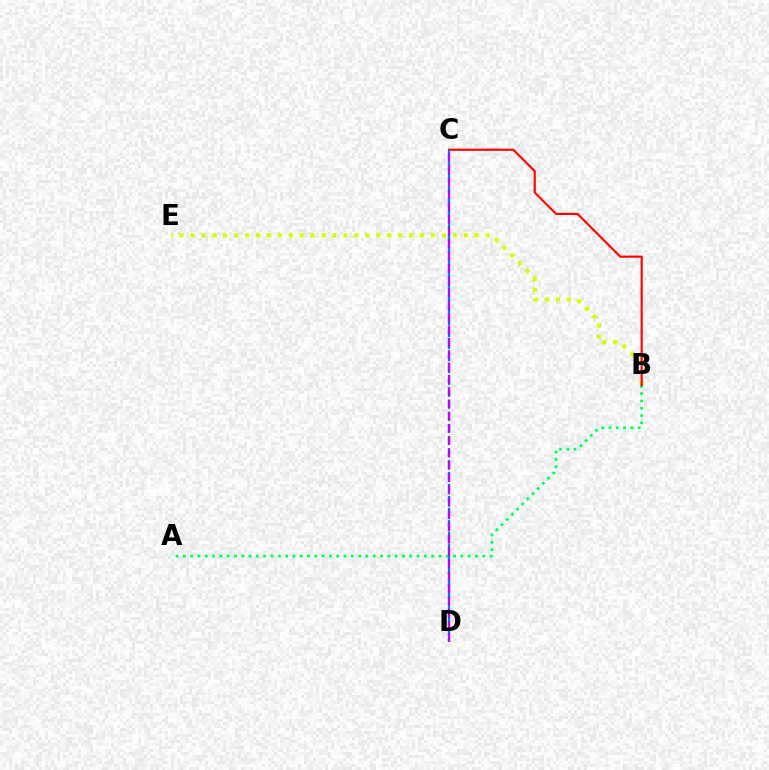{('A', 'B'): [{'color': '#00ff5c', 'line_style': 'dotted', 'thickness': 1.98}], ('B', 'E'): [{'color': '#d1ff00', 'line_style': 'dotted', 'thickness': 2.97}], ('B', 'C'): [{'color': '#ff0000', 'line_style': 'solid', 'thickness': 1.54}], ('C', 'D'): [{'color': '#0074ff', 'line_style': 'dashed', 'thickness': 1.62}, {'color': '#b900ff', 'line_style': 'dashed', 'thickness': 1.67}]}